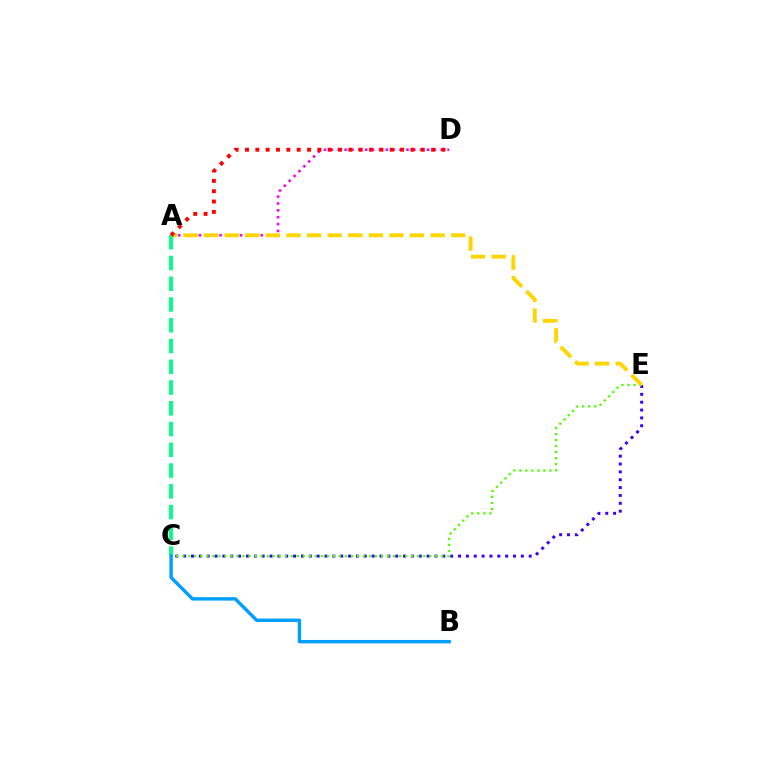{('C', 'E'): [{'color': '#3700ff', 'line_style': 'dotted', 'thickness': 2.13}, {'color': '#4fff00', 'line_style': 'dotted', 'thickness': 1.64}], ('A', 'D'): [{'color': '#ff00ed', 'line_style': 'dotted', 'thickness': 1.87}, {'color': '#ff0000', 'line_style': 'dotted', 'thickness': 2.81}], ('A', 'E'): [{'color': '#ffd500', 'line_style': 'dashed', 'thickness': 2.8}], ('A', 'C'): [{'color': '#00ff86', 'line_style': 'dashed', 'thickness': 2.82}], ('B', 'C'): [{'color': '#009eff', 'line_style': 'solid', 'thickness': 2.45}]}